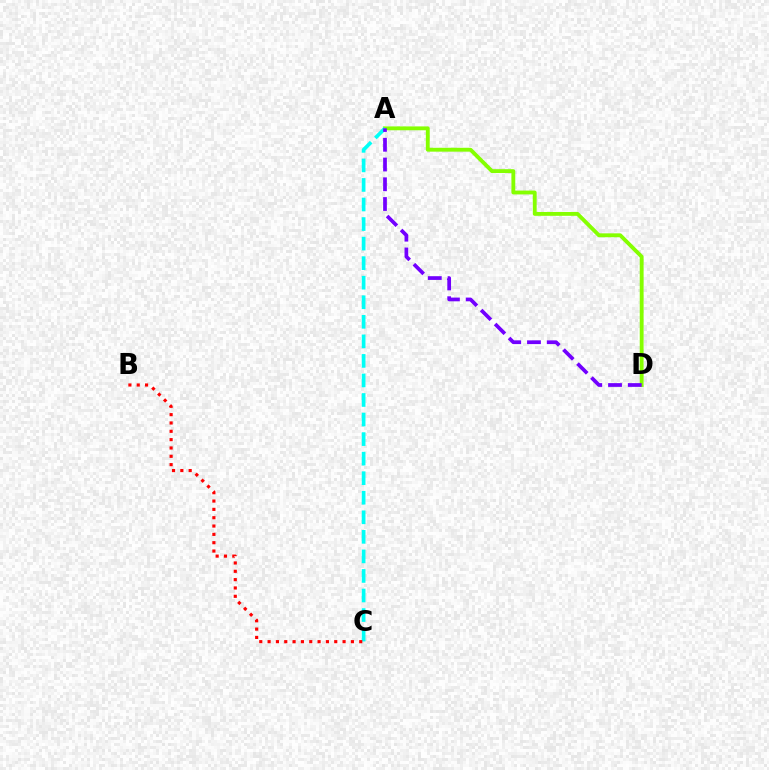{('A', 'D'): [{'color': '#84ff00', 'line_style': 'solid', 'thickness': 2.78}, {'color': '#7200ff', 'line_style': 'dashed', 'thickness': 2.68}], ('A', 'C'): [{'color': '#00fff6', 'line_style': 'dashed', 'thickness': 2.66}], ('B', 'C'): [{'color': '#ff0000', 'line_style': 'dotted', 'thickness': 2.26}]}